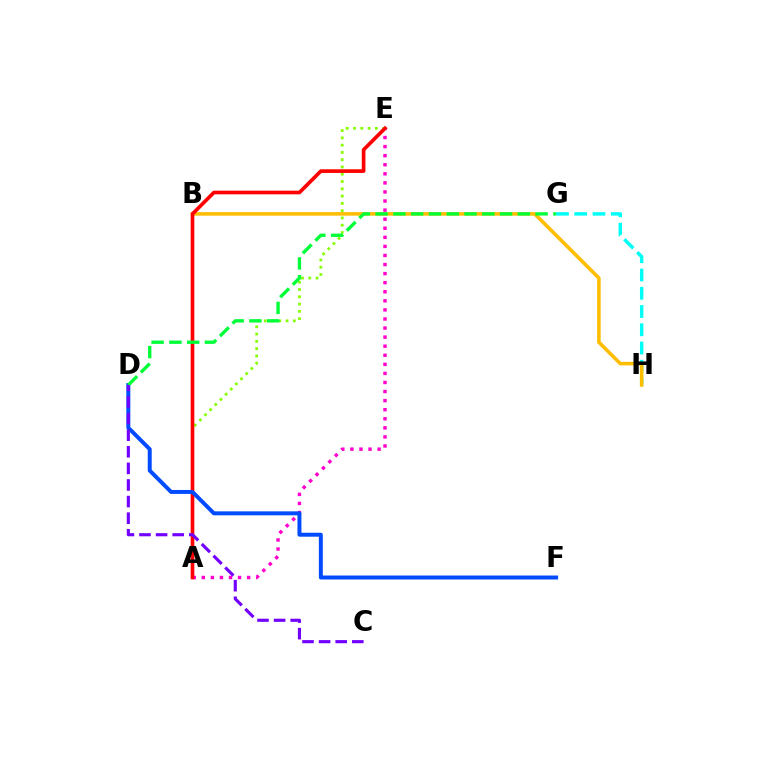{('A', 'E'): [{'color': '#ff00cf', 'line_style': 'dotted', 'thickness': 2.47}, {'color': '#84ff00', 'line_style': 'dotted', 'thickness': 1.98}, {'color': '#ff0000', 'line_style': 'solid', 'thickness': 2.63}], ('G', 'H'): [{'color': '#00fff6', 'line_style': 'dashed', 'thickness': 2.48}], ('B', 'H'): [{'color': '#ffbd00', 'line_style': 'solid', 'thickness': 2.56}], ('D', 'F'): [{'color': '#004bff', 'line_style': 'solid', 'thickness': 2.85}], ('D', 'G'): [{'color': '#00ff39', 'line_style': 'dashed', 'thickness': 2.41}], ('C', 'D'): [{'color': '#7200ff', 'line_style': 'dashed', 'thickness': 2.26}]}